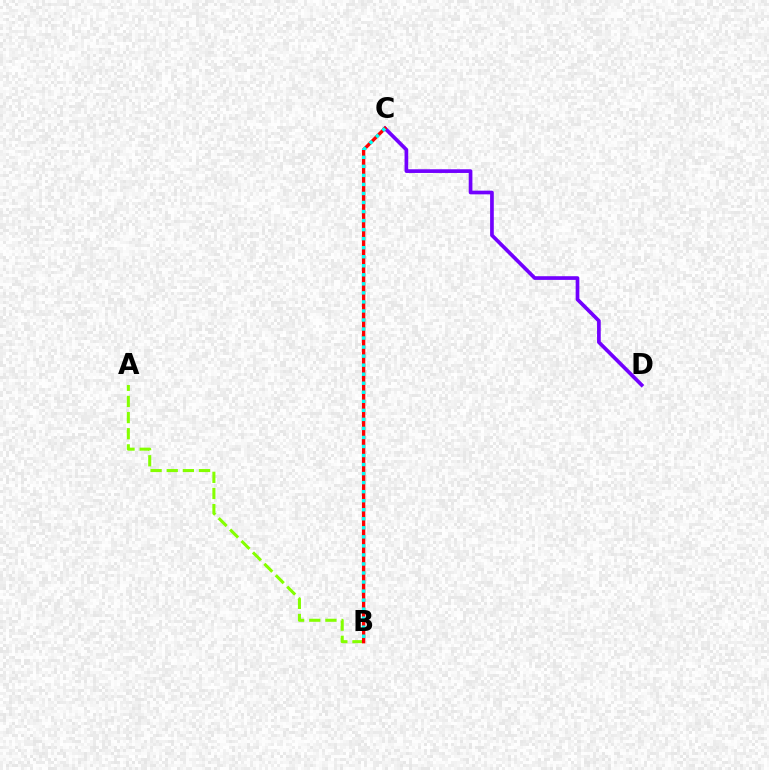{('C', 'D'): [{'color': '#7200ff', 'line_style': 'solid', 'thickness': 2.66}], ('A', 'B'): [{'color': '#84ff00', 'line_style': 'dashed', 'thickness': 2.19}], ('B', 'C'): [{'color': '#ff0000', 'line_style': 'solid', 'thickness': 2.41}, {'color': '#00fff6', 'line_style': 'dotted', 'thickness': 2.46}]}